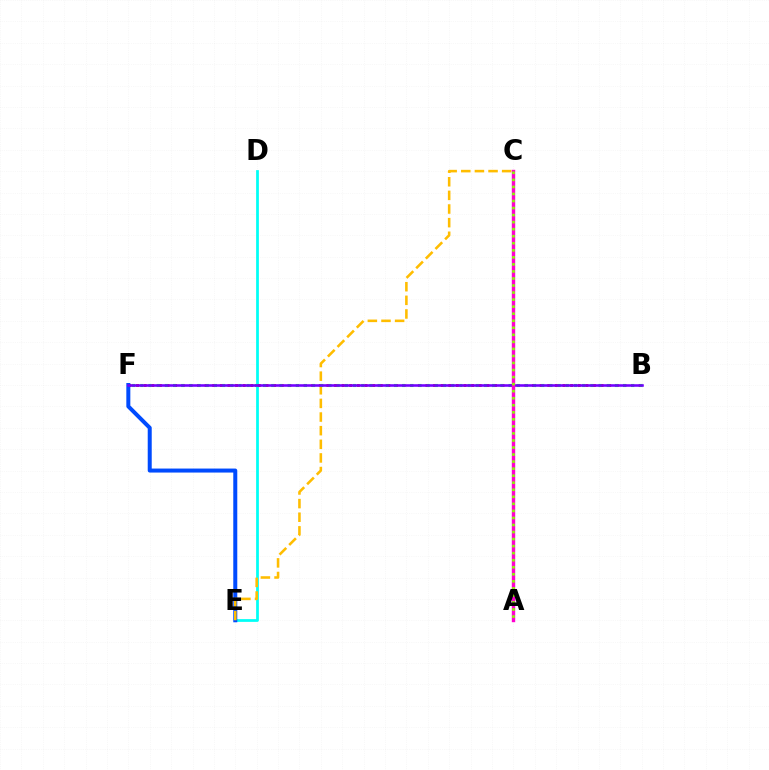{('D', 'E'): [{'color': '#00fff6', 'line_style': 'solid', 'thickness': 1.98}], ('B', 'F'): [{'color': '#ff0000', 'line_style': 'dotted', 'thickness': 2.07}, {'color': '#00ff39', 'line_style': 'dotted', 'thickness': 2.22}, {'color': '#7200ff', 'line_style': 'solid', 'thickness': 1.85}], ('E', 'F'): [{'color': '#004bff', 'line_style': 'solid', 'thickness': 2.88}], ('C', 'E'): [{'color': '#ffbd00', 'line_style': 'dashed', 'thickness': 1.85}], ('A', 'C'): [{'color': '#ff00cf', 'line_style': 'solid', 'thickness': 2.45}, {'color': '#84ff00', 'line_style': 'dotted', 'thickness': 1.91}]}